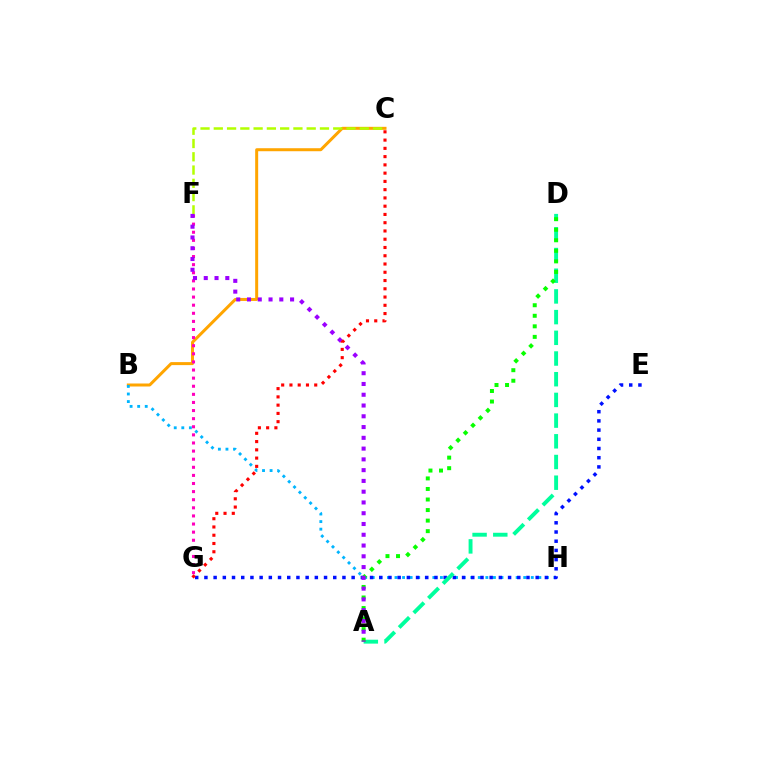{('B', 'C'): [{'color': '#ffa500', 'line_style': 'solid', 'thickness': 2.16}], ('B', 'H'): [{'color': '#00b5ff', 'line_style': 'dotted', 'thickness': 2.06}], ('C', 'F'): [{'color': '#b3ff00', 'line_style': 'dashed', 'thickness': 1.8}], ('F', 'G'): [{'color': '#ff00bd', 'line_style': 'dotted', 'thickness': 2.2}], ('E', 'G'): [{'color': '#0010ff', 'line_style': 'dotted', 'thickness': 2.5}], ('A', 'D'): [{'color': '#00ff9d', 'line_style': 'dashed', 'thickness': 2.81}, {'color': '#08ff00', 'line_style': 'dotted', 'thickness': 2.87}], ('A', 'F'): [{'color': '#9b00ff', 'line_style': 'dotted', 'thickness': 2.93}], ('C', 'G'): [{'color': '#ff0000', 'line_style': 'dotted', 'thickness': 2.24}]}